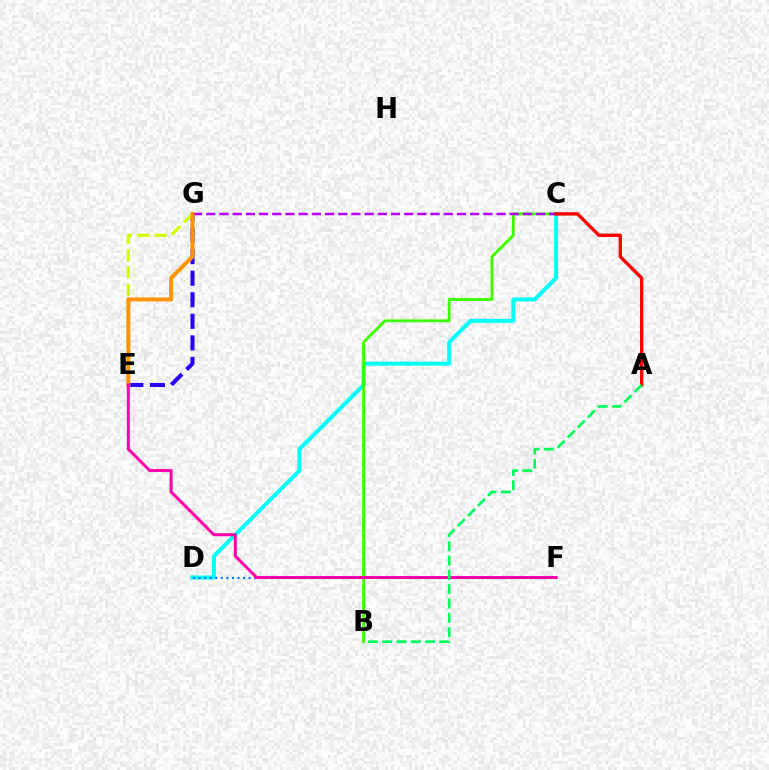{('C', 'D'): [{'color': '#00fff6', 'line_style': 'solid', 'thickness': 2.88}], ('E', 'G'): [{'color': '#2500ff', 'line_style': 'dashed', 'thickness': 2.93}, {'color': '#d1ff00', 'line_style': 'dashed', 'thickness': 2.36}, {'color': '#ff9400', 'line_style': 'solid', 'thickness': 2.88}], ('B', 'C'): [{'color': '#3dff00', 'line_style': 'solid', 'thickness': 2.08}], ('D', 'F'): [{'color': '#0074ff', 'line_style': 'dotted', 'thickness': 1.51}], ('C', 'G'): [{'color': '#b900ff', 'line_style': 'dashed', 'thickness': 1.79}], ('A', 'C'): [{'color': '#ff0000', 'line_style': 'solid', 'thickness': 2.44}], ('E', 'F'): [{'color': '#ff00ac', 'line_style': 'solid', 'thickness': 2.16}], ('A', 'B'): [{'color': '#00ff5c', 'line_style': 'dashed', 'thickness': 1.94}]}